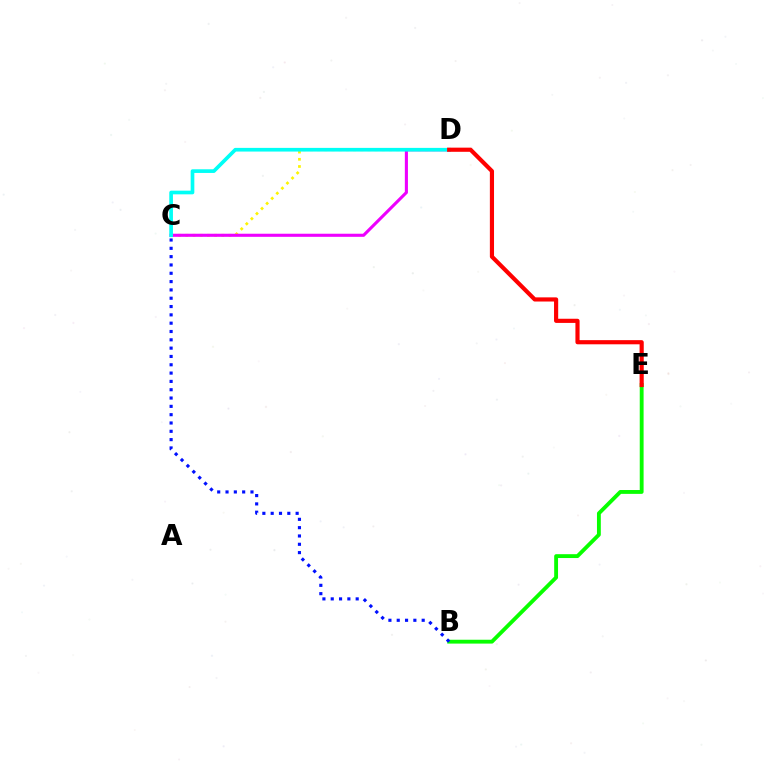{('C', 'D'): [{'color': '#fcf500', 'line_style': 'dotted', 'thickness': 1.95}, {'color': '#ee00ff', 'line_style': 'solid', 'thickness': 2.23}, {'color': '#00fff6', 'line_style': 'solid', 'thickness': 2.64}], ('B', 'E'): [{'color': '#08ff00', 'line_style': 'solid', 'thickness': 2.77}], ('D', 'E'): [{'color': '#ff0000', 'line_style': 'solid', 'thickness': 2.99}], ('B', 'C'): [{'color': '#0010ff', 'line_style': 'dotted', 'thickness': 2.26}]}